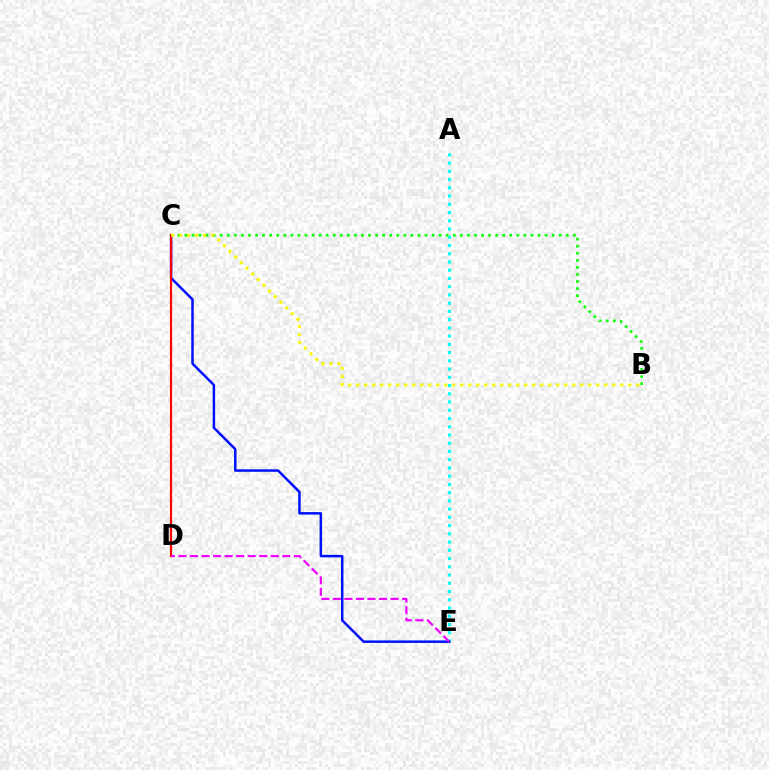{('A', 'E'): [{'color': '#00fff6', 'line_style': 'dotted', 'thickness': 2.24}], ('C', 'E'): [{'color': '#0010ff', 'line_style': 'solid', 'thickness': 1.79}], ('C', 'D'): [{'color': '#ff0000', 'line_style': 'solid', 'thickness': 1.59}], ('D', 'E'): [{'color': '#ee00ff', 'line_style': 'dashed', 'thickness': 1.57}], ('B', 'C'): [{'color': '#08ff00', 'line_style': 'dotted', 'thickness': 1.92}, {'color': '#fcf500', 'line_style': 'dotted', 'thickness': 2.17}]}